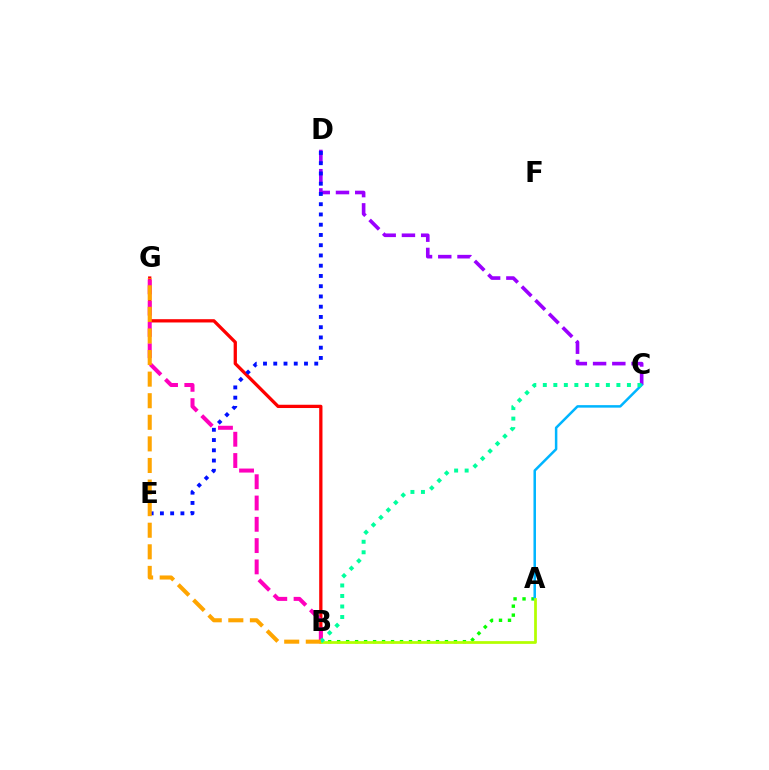{('A', 'B'): [{'color': '#08ff00', 'line_style': 'dotted', 'thickness': 2.44}, {'color': '#b3ff00', 'line_style': 'solid', 'thickness': 1.98}], ('B', 'G'): [{'color': '#ff0000', 'line_style': 'solid', 'thickness': 2.36}, {'color': '#ff00bd', 'line_style': 'dashed', 'thickness': 2.89}, {'color': '#ffa500', 'line_style': 'dashed', 'thickness': 2.93}], ('C', 'D'): [{'color': '#9b00ff', 'line_style': 'dashed', 'thickness': 2.61}], ('D', 'E'): [{'color': '#0010ff', 'line_style': 'dotted', 'thickness': 2.78}], ('A', 'C'): [{'color': '#00b5ff', 'line_style': 'solid', 'thickness': 1.8}], ('B', 'C'): [{'color': '#00ff9d', 'line_style': 'dotted', 'thickness': 2.86}]}